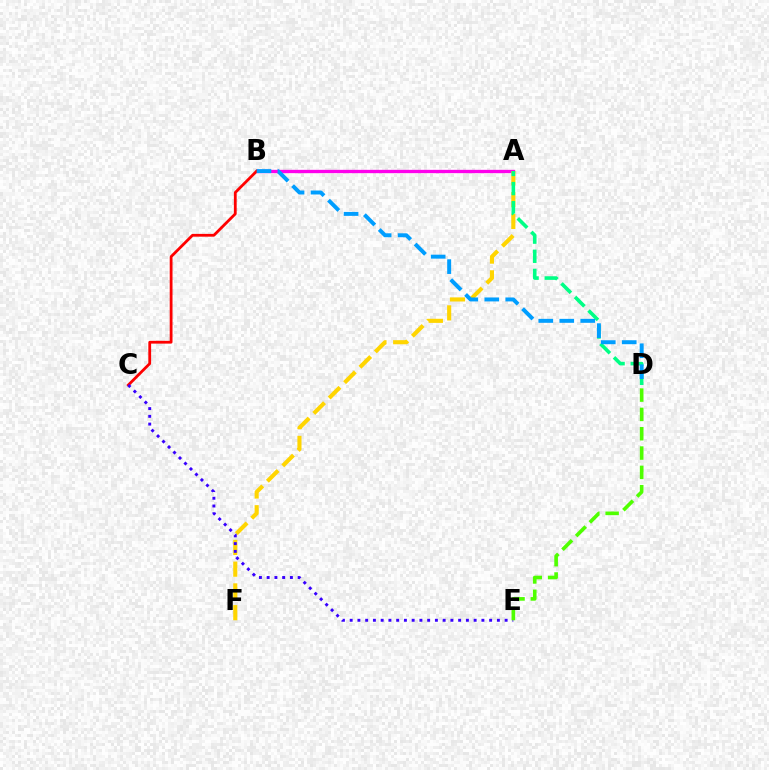{('A', 'B'): [{'color': '#ff00ed', 'line_style': 'solid', 'thickness': 2.4}], ('A', 'F'): [{'color': '#ffd500', 'line_style': 'dashed', 'thickness': 2.96}], ('B', 'C'): [{'color': '#ff0000', 'line_style': 'solid', 'thickness': 2.01}], ('C', 'E'): [{'color': '#3700ff', 'line_style': 'dotted', 'thickness': 2.11}], ('A', 'D'): [{'color': '#00ff86', 'line_style': 'dashed', 'thickness': 2.6}], ('D', 'E'): [{'color': '#4fff00', 'line_style': 'dashed', 'thickness': 2.63}], ('B', 'D'): [{'color': '#009eff', 'line_style': 'dashed', 'thickness': 2.85}]}